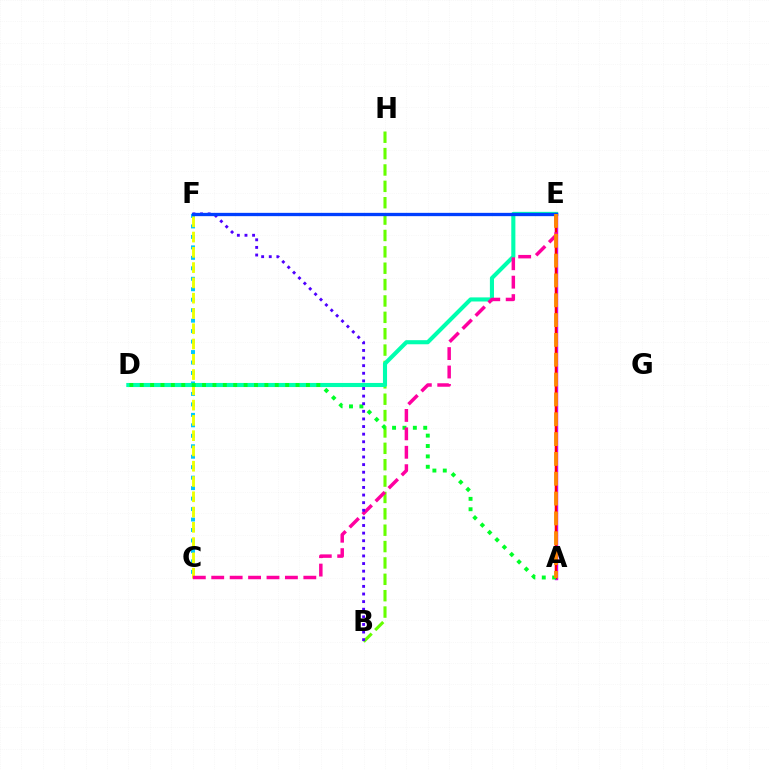{('C', 'F'): [{'color': '#00c7ff', 'line_style': 'dotted', 'thickness': 2.84}, {'color': '#eeff00', 'line_style': 'dashed', 'thickness': 2.08}], ('A', 'E'): [{'color': '#d600ff', 'line_style': 'solid', 'thickness': 2.46}, {'color': '#ff0000', 'line_style': 'solid', 'thickness': 1.65}, {'color': '#ff8800', 'line_style': 'dashed', 'thickness': 2.69}], ('B', 'H'): [{'color': '#66ff00', 'line_style': 'dashed', 'thickness': 2.22}], ('D', 'E'): [{'color': '#00ffaf', 'line_style': 'solid', 'thickness': 2.95}], ('A', 'D'): [{'color': '#00ff27', 'line_style': 'dotted', 'thickness': 2.82}], ('C', 'E'): [{'color': '#ff00a0', 'line_style': 'dashed', 'thickness': 2.5}], ('B', 'F'): [{'color': '#4f00ff', 'line_style': 'dotted', 'thickness': 2.07}], ('E', 'F'): [{'color': '#003fff', 'line_style': 'solid', 'thickness': 2.38}]}